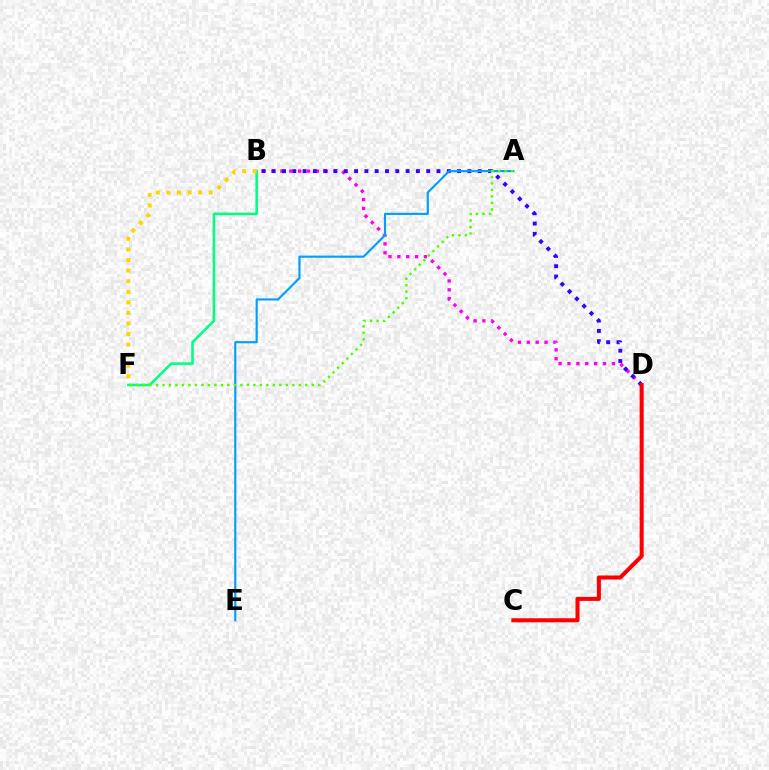{('B', 'D'): [{'color': '#ff00ed', 'line_style': 'dotted', 'thickness': 2.41}, {'color': '#3700ff', 'line_style': 'dotted', 'thickness': 2.8}], ('A', 'E'): [{'color': '#009eff', 'line_style': 'solid', 'thickness': 1.53}], ('C', 'D'): [{'color': '#ff0000', 'line_style': 'solid', 'thickness': 2.9}], ('B', 'F'): [{'color': '#00ff86', 'line_style': 'solid', 'thickness': 1.86}, {'color': '#ffd500', 'line_style': 'dotted', 'thickness': 2.87}], ('A', 'F'): [{'color': '#4fff00', 'line_style': 'dotted', 'thickness': 1.76}]}